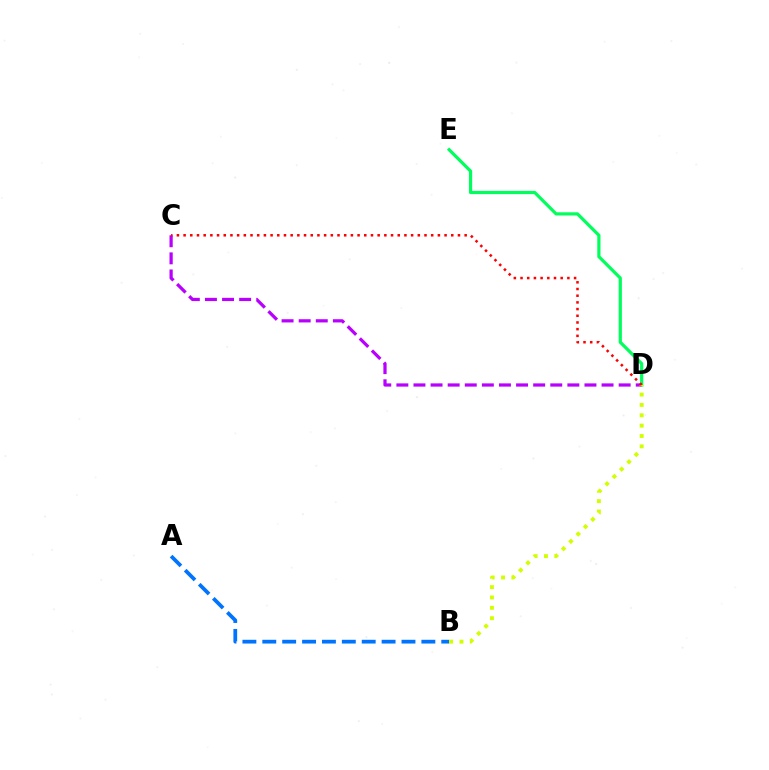{('A', 'B'): [{'color': '#0074ff', 'line_style': 'dashed', 'thickness': 2.7}], ('D', 'E'): [{'color': '#00ff5c', 'line_style': 'solid', 'thickness': 2.3}], ('C', 'D'): [{'color': '#b900ff', 'line_style': 'dashed', 'thickness': 2.32}, {'color': '#ff0000', 'line_style': 'dotted', 'thickness': 1.82}], ('B', 'D'): [{'color': '#d1ff00', 'line_style': 'dotted', 'thickness': 2.81}]}